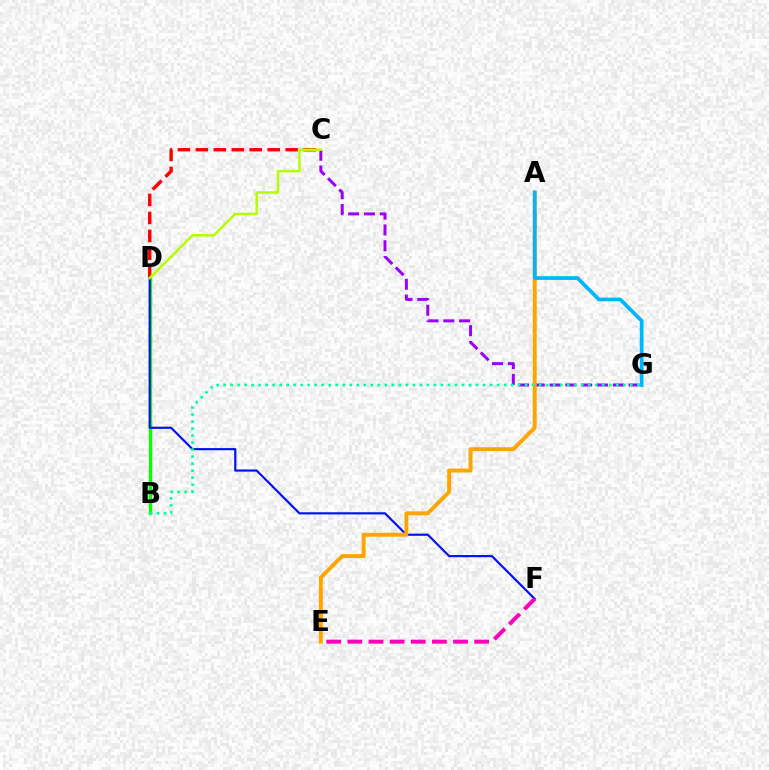{('C', 'G'): [{'color': '#9b00ff', 'line_style': 'dashed', 'thickness': 2.15}], ('B', 'D'): [{'color': '#08ff00', 'line_style': 'solid', 'thickness': 2.44}], ('D', 'F'): [{'color': '#0010ff', 'line_style': 'solid', 'thickness': 1.56}], ('A', 'E'): [{'color': '#ffa500', 'line_style': 'solid', 'thickness': 2.82}], ('C', 'D'): [{'color': '#ff0000', 'line_style': 'dashed', 'thickness': 2.44}, {'color': '#b3ff00', 'line_style': 'solid', 'thickness': 1.79}], ('E', 'F'): [{'color': '#ff00bd', 'line_style': 'dashed', 'thickness': 2.87}], ('A', 'G'): [{'color': '#00b5ff', 'line_style': 'solid', 'thickness': 2.67}], ('B', 'G'): [{'color': '#00ff9d', 'line_style': 'dotted', 'thickness': 1.91}]}